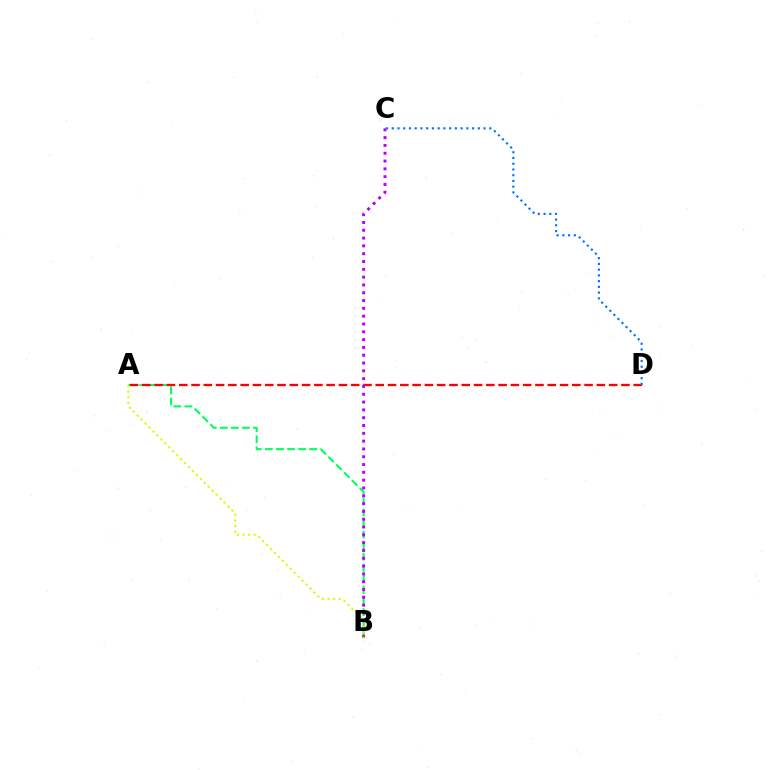{('A', 'B'): [{'color': '#00ff5c', 'line_style': 'dashed', 'thickness': 1.5}, {'color': '#d1ff00', 'line_style': 'dotted', 'thickness': 1.52}], ('A', 'D'): [{'color': '#ff0000', 'line_style': 'dashed', 'thickness': 1.67}], ('B', 'C'): [{'color': '#b900ff', 'line_style': 'dotted', 'thickness': 2.12}], ('C', 'D'): [{'color': '#0074ff', 'line_style': 'dotted', 'thickness': 1.56}]}